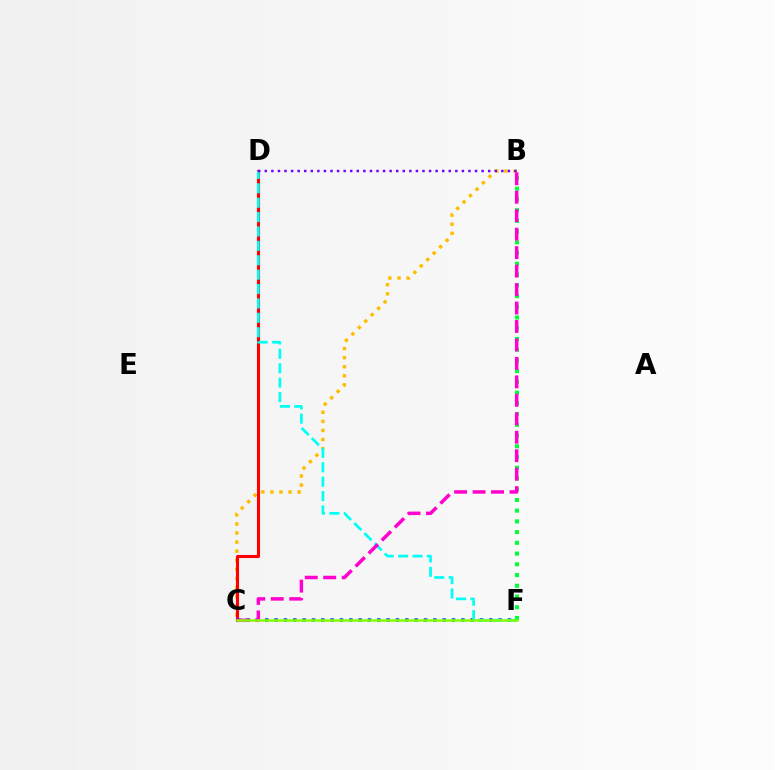{('B', 'C'): [{'color': '#ffbd00', 'line_style': 'dotted', 'thickness': 2.47}, {'color': '#ff00cf', 'line_style': 'dashed', 'thickness': 2.51}], ('C', 'D'): [{'color': '#ff0000', 'line_style': 'solid', 'thickness': 2.22}], ('C', 'F'): [{'color': '#004bff', 'line_style': 'dotted', 'thickness': 2.54}, {'color': '#84ff00', 'line_style': 'solid', 'thickness': 1.81}], ('B', 'F'): [{'color': '#00ff39', 'line_style': 'dotted', 'thickness': 2.92}], ('D', 'F'): [{'color': '#00fff6', 'line_style': 'dashed', 'thickness': 1.95}], ('B', 'D'): [{'color': '#7200ff', 'line_style': 'dotted', 'thickness': 1.79}]}